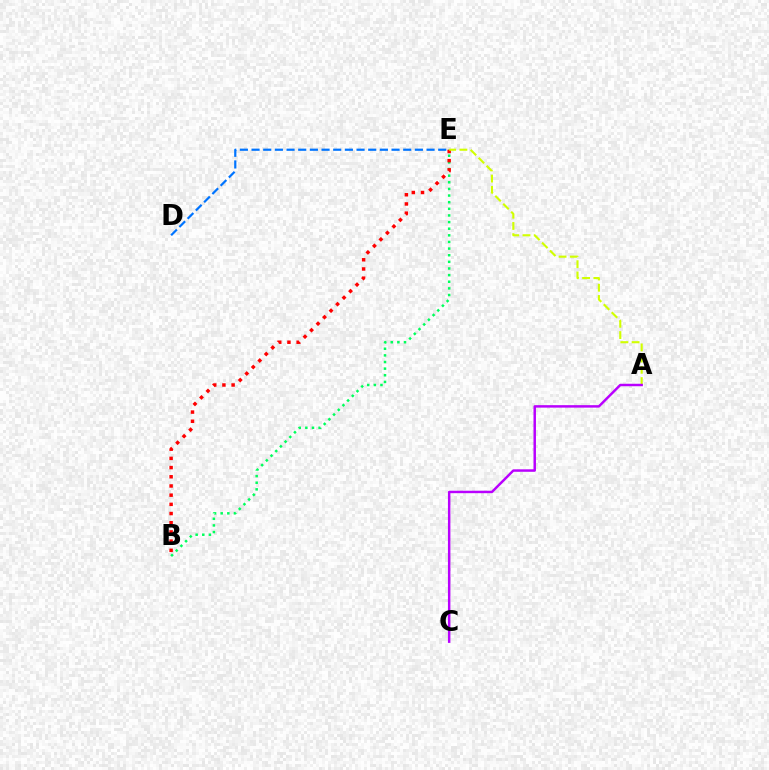{('B', 'E'): [{'color': '#00ff5c', 'line_style': 'dotted', 'thickness': 1.8}, {'color': '#ff0000', 'line_style': 'dotted', 'thickness': 2.5}], ('D', 'E'): [{'color': '#0074ff', 'line_style': 'dashed', 'thickness': 1.58}], ('A', 'E'): [{'color': '#d1ff00', 'line_style': 'dashed', 'thickness': 1.53}], ('A', 'C'): [{'color': '#b900ff', 'line_style': 'solid', 'thickness': 1.78}]}